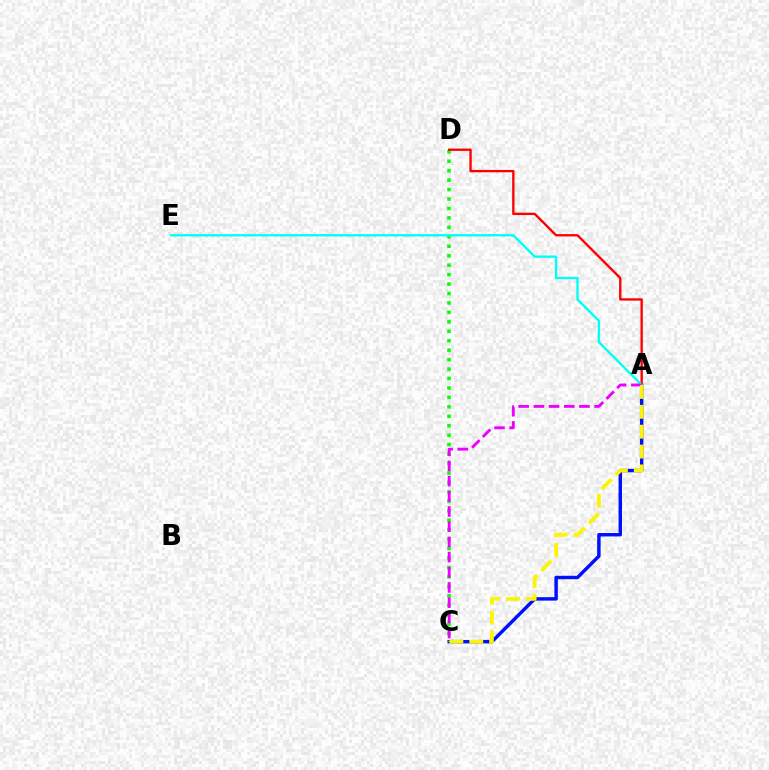{('A', 'C'): [{'color': '#0010ff', 'line_style': 'solid', 'thickness': 2.48}, {'color': '#ee00ff', 'line_style': 'dashed', 'thickness': 2.06}, {'color': '#fcf500', 'line_style': 'dashed', 'thickness': 2.7}], ('C', 'D'): [{'color': '#08ff00', 'line_style': 'dotted', 'thickness': 2.57}], ('A', 'D'): [{'color': '#ff0000', 'line_style': 'solid', 'thickness': 1.69}], ('A', 'E'): [{'color': '#00fff6', 'line_style': 'solid', 'thickness': 1.7}]}